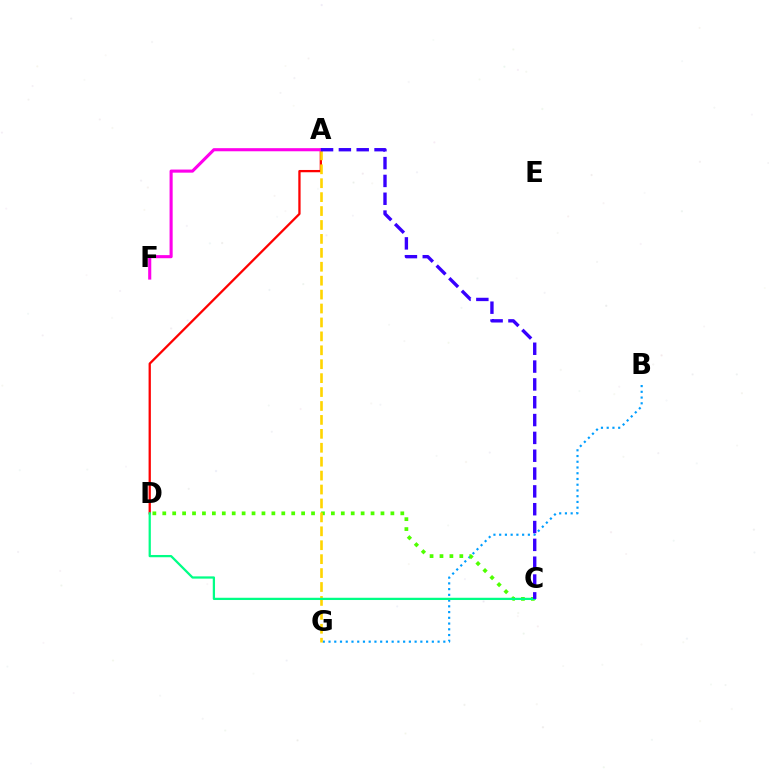{('A', 'D'): [{'color': '#ff0000', 'line_style': 'solid', 'thickness': 1.65}], ('B', 'G'): [{'color': '#009eff', 'line_style': 'dotted', 'thickness': 1.56}], ('C', 'D'): [{'color': '#4fff00', 'line_style': 'dotted', 'thickness': 2.69}, {'color': '#00ff86', 'line_style': 'solid', 'thickness': 1.62}], ('A', 'G'): [{'color': '#ffd500', 'line_style': 'dashed', 'thickness': 1.89}], ('A', 'F'): [{'color': '#ff00ed', 'line_style': 'solid', 'thickness': 2.23}], ('A', 'C'): [{'color': '#3700ff', 'line_style': 'dashed', 'thickness': 2.42}]}